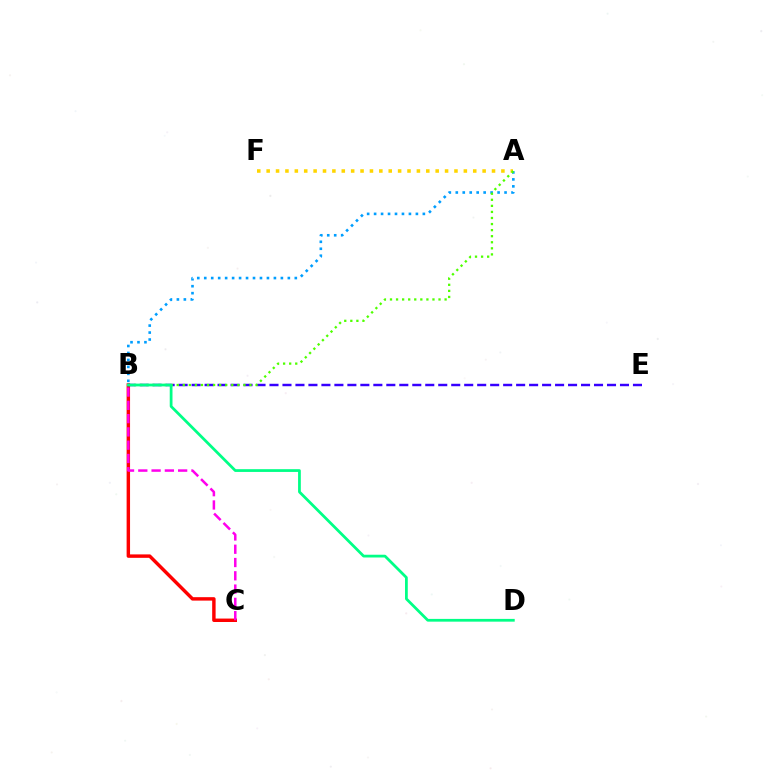{('B', 'C'): [{'color': '#ff0000', 'line_style': 'solid', 'thickness': 2.47}, {'color': '#ff00ed', 'line_style': 'dashed', 'thickness': 1.8}], ('A', 'B'): [{'color': '#009eff', 'line_style': 'dotted', 'thickness': 1.89}, {'color': '#4fff00', 'line_style': 'dotted', 'thickness': 1.65}], ('A', 'F'): [{'color': '#ffd500', 'line_style': 'dotted', 'thickness': 2.55}], ('B', 'E'): [{'color': '#3700ff', 'line_style': 'dashed', 'thickness': 1.76}], ('B', 'D'): [{'color': '#00ff86', 'line_style': 'solid', 'thickness': 1.99}]}